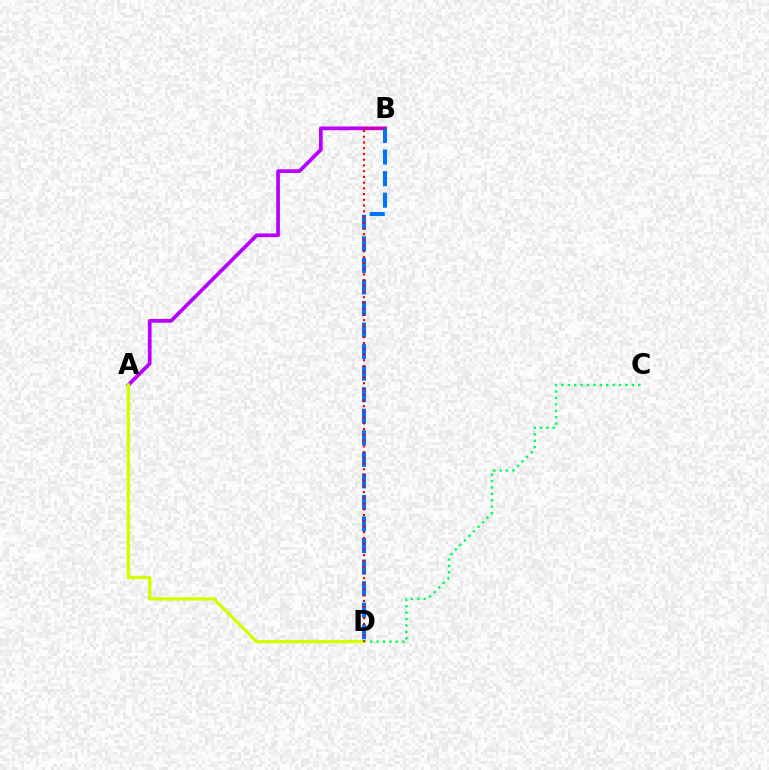{('C', 'D'): [{'color': '#00ff5c', 'line_style': 'dotted', 'thickness': 1.74}], ('A', 'B'): [{'color': '#b900ff', 'line_style': 'solid', 'thickness': 2.68}], ('A', 'D'): [{'color': '#d1ff00', 'line_style': 'solid', 'thickness': 2.39}], ('B', 'D'): [{'color': '#0074ff', 'line_style': 'dashed', 'thickness': 2.93}, {'color': '#ff0000', 'line_style': 'dotted', 'thickness': 1.56}]}